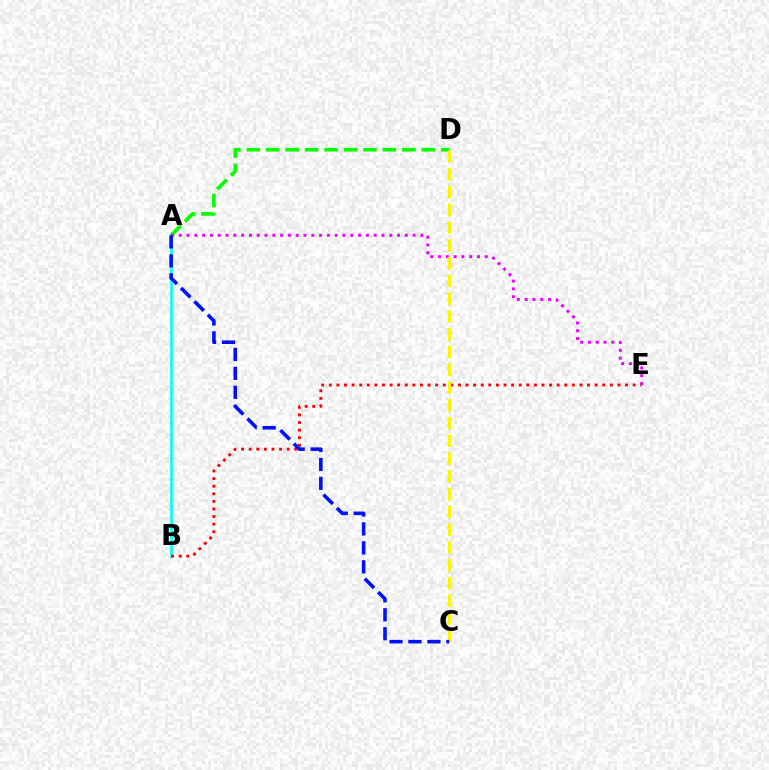{('A', 'D'): [{'color': '#08ff00', 'line_style': 'dashed', 'thickness': 2.64}], ('A', 'B'): [{'color': '#00fff6', 'line_style': 'solid', 'thickness': 1.89}], ('B', 'E'): [{'color': '#ff0000', 'line_style': 'dotted', 'thickness': 2.06}], ('A', 'E'): [{'color': '#ee00ff', 'line_style': 'dotted', 'thickness': 2.12}], ('C', 'D'): [{'color': '#fcf500', 'line_style': 'dashed', 'thickness': 2.41}], ('A', 'C'): [{'color': '#0010ff', 'line_style': 'dashed', 'thickness': 2.57}]}